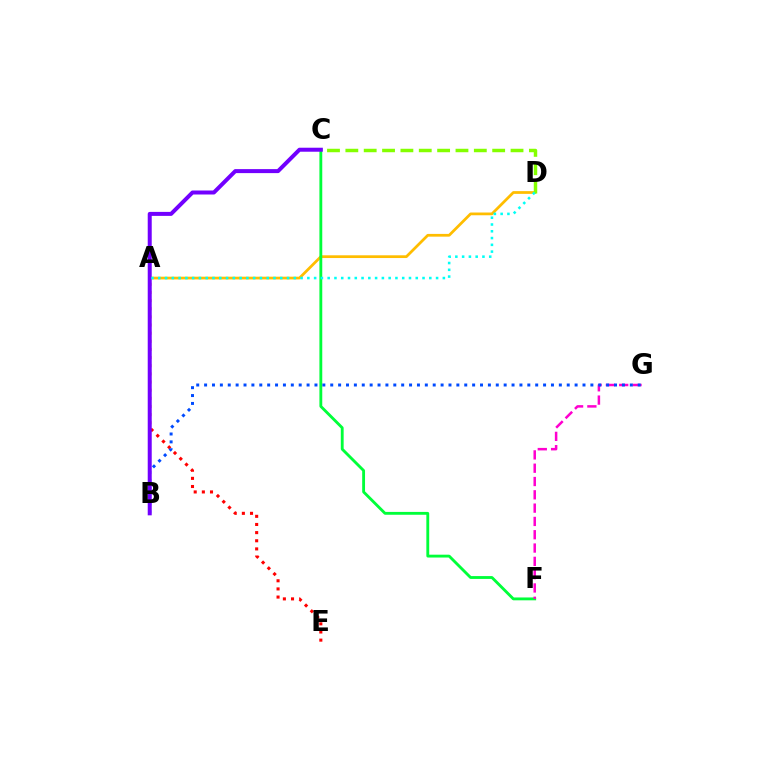{('A', 'D'): [{'color': '#ffbd00', 'line_style': 'solid', 'thickness': 1.98}, {'color': '#00fff6', 'line_style': 'dotted', 'thickness': 1.84}], ('A', 'E'): [{'color': '#ff0000', 'line_style': 'dotted', 'thickness': 2.21}], ('C', 'F'): [{'color': '#00ff39', 'line_style': 'solid', 'thickness': 2.05}], ('F', 'G'): [{'color': '#ff00cf', 'line_style': 'dashed', 'thickness': 1.81}], ('B', 'G'): [{'color': '#004bff', 'line_style': 'dotted', 'thickness': 2.14}], ('B', 'C'): [{'color': '#7200ff', 'line_style': 'solid', 'thickness': 2.88}], ('C', 'D'): [{'color': '#84ff00', 'line_style': 'dashed', 'thickness': 2.49}]}